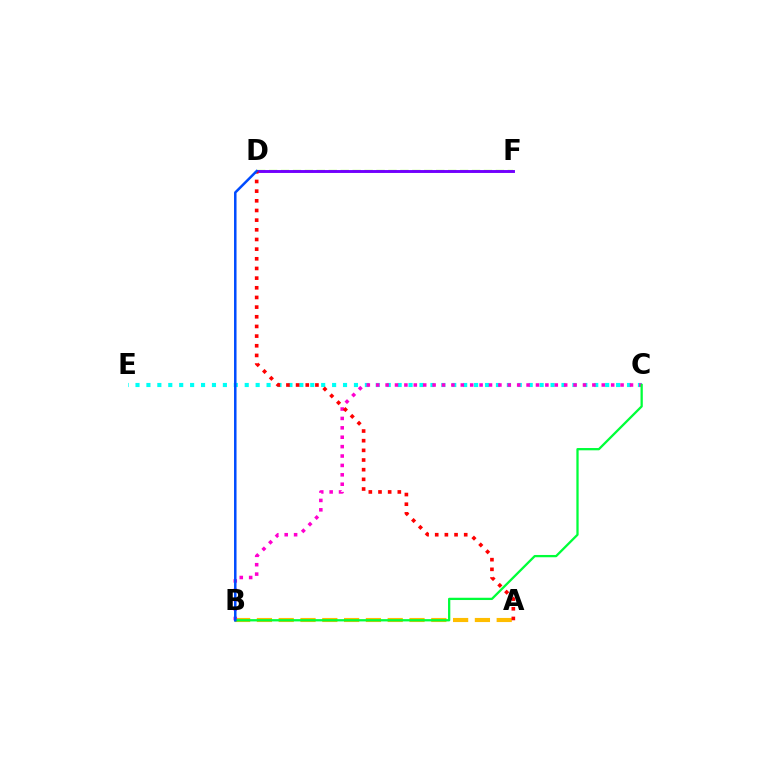{('D', 'F'): [{'color': '#84ff00', 'line_style': 'dashed', 'thickness': 1.62}, {'color': '#7200ff', 'line_style': 'solid', 'thickness': 2.09}], ('A', 'B'): [{'color': '#ffbd00', 'line_style': 'dashed', 'thickness': 2.96}], ('C', 'E'): [{'color': '#00fff6', 'line_style': 'dotted', 'thickness': 2.97}], ('B', 'C'): [{'color': '#ff00cf', 'line_style': 'dotted', 'thickness': 2.55}, {'color': '#00ff39', 'line_style': 'solid', 'thickness': 1.64}], ('A', 'D'): [{'color': '#ff0000', 'line_style': 'dotted', 'thickness': 2.63}], ('B', 'D'): [{'color': '#004bff', 'line_style': 'solid', 'thickness': 1.8}]}